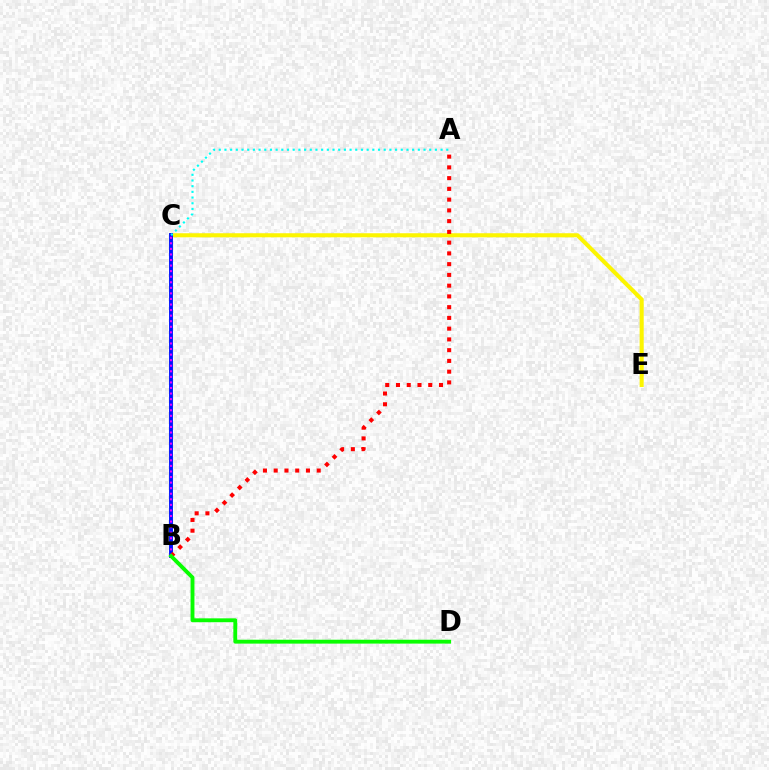{('C', 'E'): [{'color': '#fcf500', 'line_style': 'solid', 'thickness': 2.94}], ('B', 'C'): [{'color': '#0010ff', 'line_style': 'solid', 'thickness': 2.8}, {'color': '#ee00ff', 'line_style': 'dotted', 'thickness': 1.51}], ('A', 'B'): [{'color': '#ff0000', 'line_style': 'dotted', 'thickness': 2.92}], ('B', 'D'): [{'color': '#08ff00', 'line_style': 'solid', 'thickness': 2.79}], ('A', 'C'): [{'color': '#00fff6', 'line_style': 'dotted', 'thickness': 1.55}]}